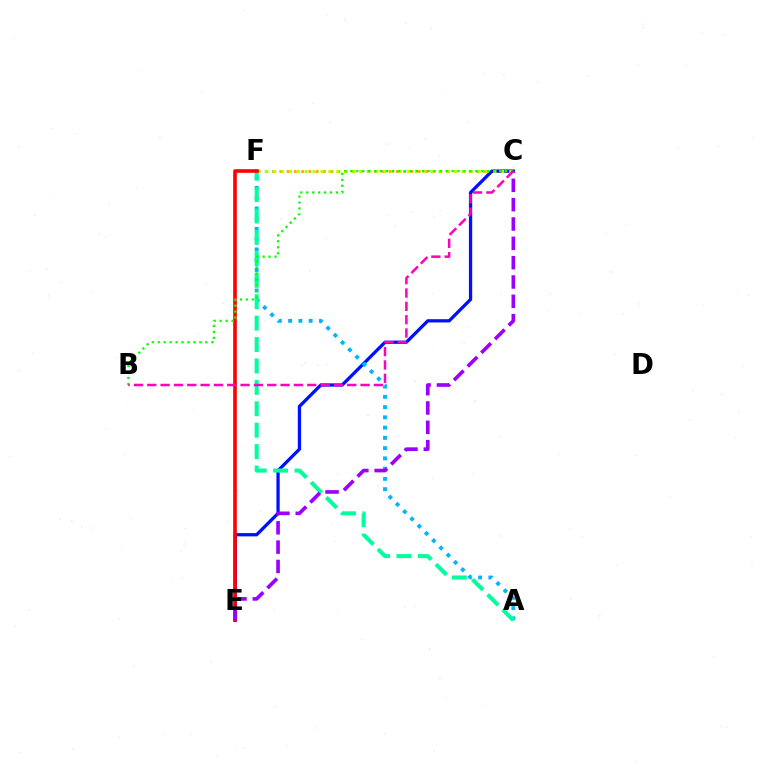{('C', 'F'): [{'color': '#ffa500', 'line_style': 'dotted', 'thickness': 1.98}, {'color': '#b3ff00', 'line_style': 'dotted', 'thickness': 2.14}], ('C', 'E'): [{'color': '#0010ff', 'line_style': 'solid', 'thickness': 2.36}, {'color': '#9b00ff', 'line_style': 'dashed', 'thickness': 2.63}], ('A', 'F'): [{'color': '#00b5ff', 'line_style': 'dotted', 'thickness': 2.79}, {'color': '#00ff9d', 'line_style': 'dashed', 'thickness': 2.91}], ('E', 'F'): [{'color': '#ff0000', 'line_style': 'solid', 'thickness': 2.6}], ('B', 'C'): [{'color': '#08ff00', 'line_style': 'dotted', 'thickness': 1.62}, {'color': '#ff00bd', 'line_style': 'dashed', 'thickness': 1.81}]}